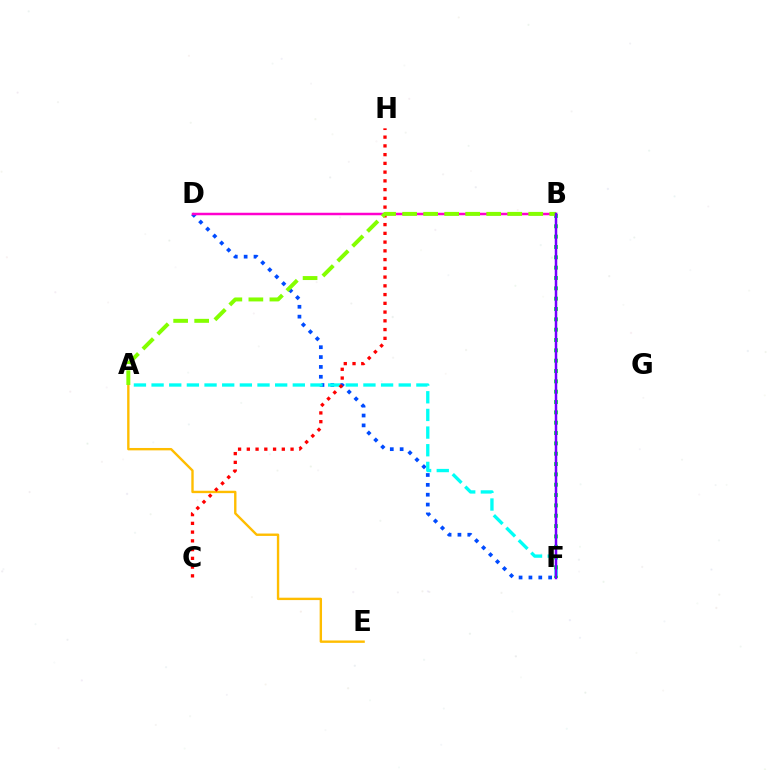{('D', 'F'): [{'color': '#004bff', 'line_style': 'dotted', 'thickness': 2.68}], ('A', 'F'): [{'color': '#00fff6', 'line_style': 'dashed', 'thickness': 2.4}], ('A', 'E'): [{'color': '#ffbd00', 'line_style': 'solid', 'thickness': 1.72}], ('B', 'F'): [{'color': '#00ff39', 'line_style': 'dotted', 'thickness': 2.81}, {'color': '#7200ff', 'line_style': 'solid', 'thickness': 1.8}], ('B', 'D'): [{'color': '#ff00cf', 'line_style': 'solid', 'thickness': 1.8}], ('C', 'H'): [{'color': '#ff0000', 'line_style': 'dotted', 'thickness': 2.38}], ('A', 'B'): [{'color': '#84ff00', 'line_style': 'dashed', 'thickness': 2.86}]}